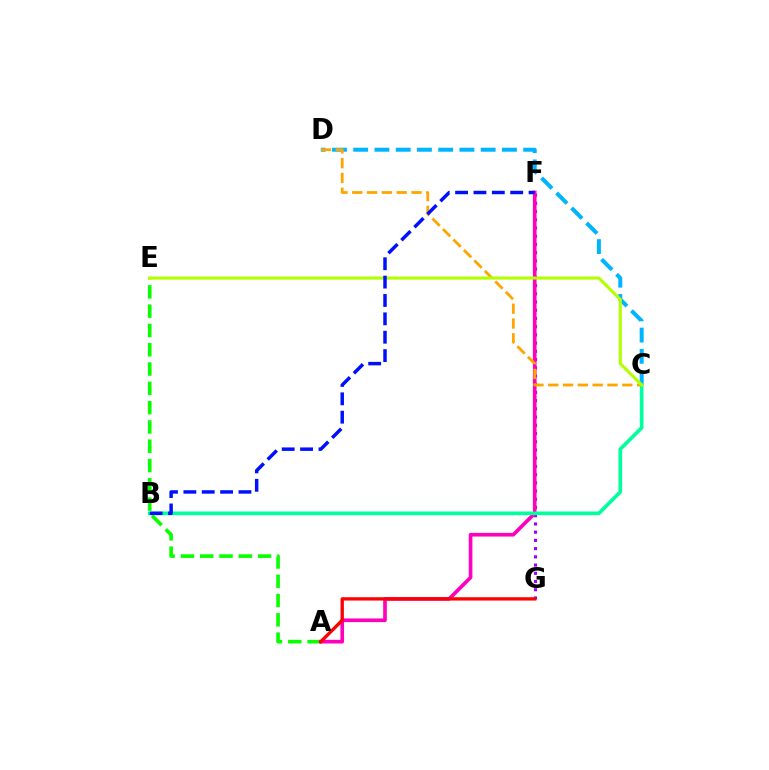{('A', 'E'): [{'color': '#08ff00', 'line_style': 'dashed', 'thickness': 2.62}], ('F', 'G'): [{'color': '#9b00ff', 'line_style': 'dotted', 'thickness': 2.23}], ('A', 'F'): [{'color': '#ff00bd', 'line_style': 'solid', 'thickness': 2.64}], ('C', 'D'): [{'color': '#00b5ff', 'line_style': 'dashed', 'thickness': 2.89}, {'color': '#ffa500', 'line_style': 'dashed', 'thickness': 2.01}], ('A', 'G'): [{'color': '#ff0000', 'line_style': 'solid', 'thickness': 2.39}], ('B', 'C'): [{'color': '#00ff9d', 'line_style': 'solid', 'thickness': 2.63}], ('C', 'E'): [{'color': '#b3ff00', 'line_style': 'solid', 'thickness': 2.22}], ('B', 'F'): [{'color': '#0010ff', 'line_style': 'dashed', 'thickness': 2.5}]}